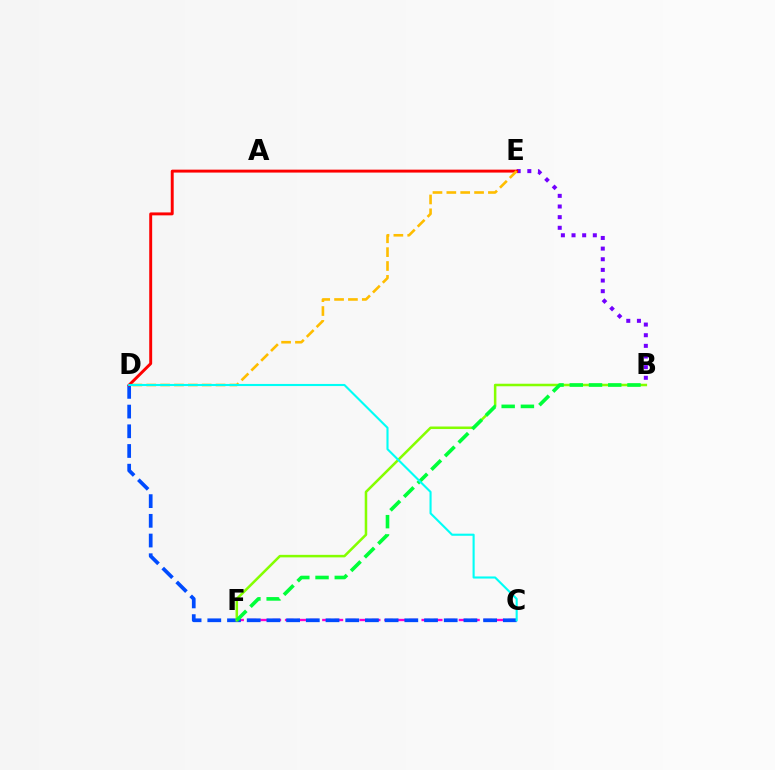{('C', 'F'): [{'color': '#ff00cf', 'line_style': 'dashed', 'thickness': 1.69}], ('C', 'D'): [{'color': '#004bff', 'line_style': 'dashed', 'thickness': 2.68}, {'color': '#00fff6', 'line_style': 'solid', 'thickness': 1.52}], ('B', 'F'): [{'color': '#84ff00', 'line_style': 'solid', 'thickness': 1.82}, {'color': '#00ff39', 'line_style': 'dashed', 'thickness': 2.61}], ('B', 'E'): [{'color': '#7200ff', 'line_style': 'dotted', 'thickness': 2.89}], ('D', 'E'): [{'color': '#ff0000', 'line_style': 'solid', 'thickness': 2.11}, {'color': '#ffbd00', 'line_style': 'dashed', 'thickness': 1.88}]}